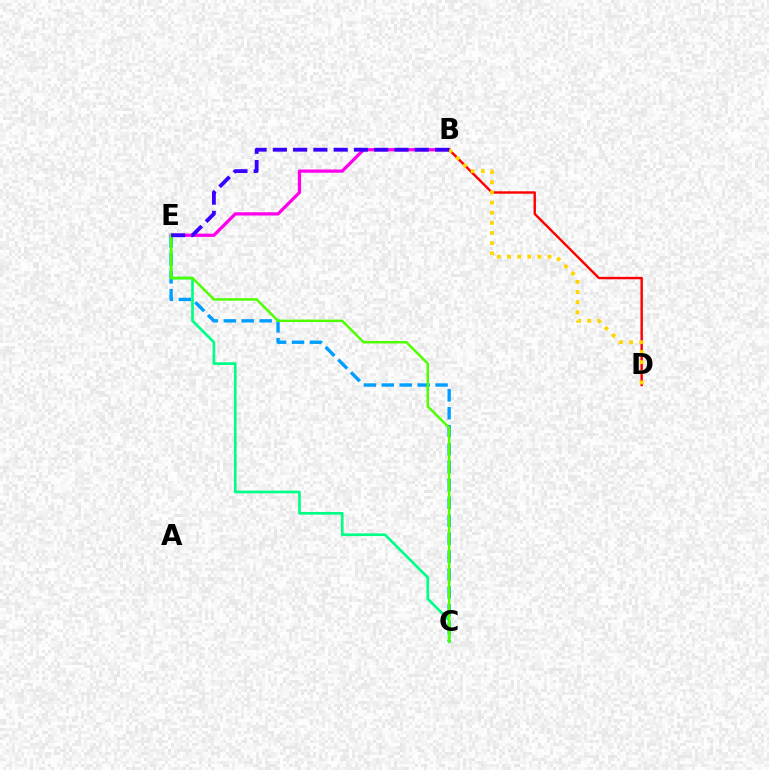{('C', 'E'): [{'color': '#009eff', 'line_style': 'dashed', 'thickness': 2.43}, {'color': '#00ff86', 'line_style': 'solid', 'thickness': 1.94}, {'color': '#4fff00', 'line_style': 'solid', 'thickness': 1.78}], ('B', 'E'): [{'color': '#ff00ed', 'line_style': 'solid', 'thickness': 2.34}, {'color': '#3700ff', 'line_style': 'dashed', 'thickness': 2.75}], ('B', 'D'): [{'color': '#ff0000', 'line_style': 'solid', 'thickness': 1.74}, {'color': '#ffd500', 'line_style': 'dotted', 'thickness': 2.76}]}